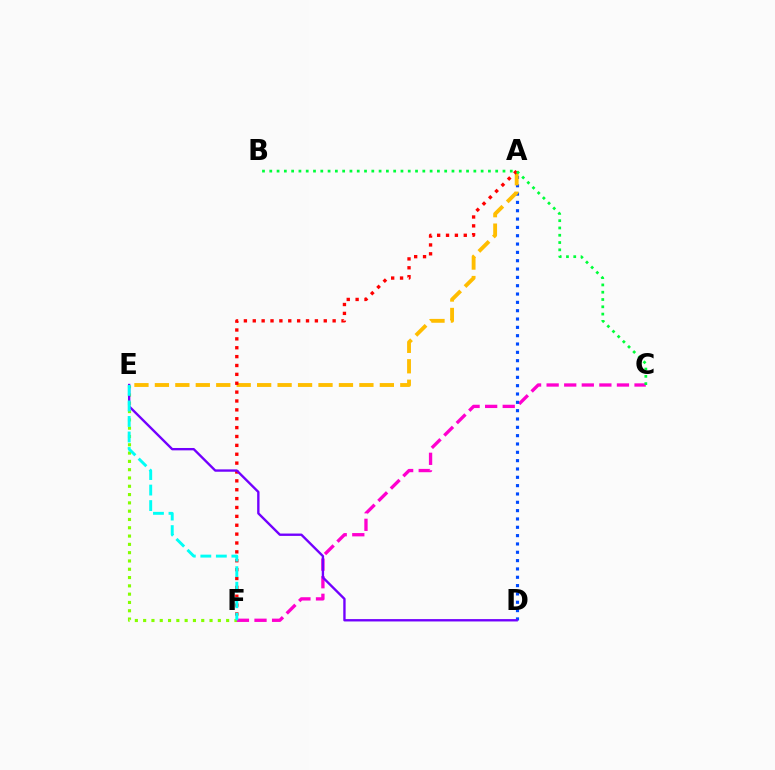{('E', 'F'): [{'color': '#84ff00', 'line_style': 'dotted', 'thickness': 2.25}, {'color': '#00fff6', 'line_style': 'dashed', 'thickness': 2.11}], ('C', 'F'): [{'color': '#ff00cf', 'line_style': 'dashed', 'thickness': 2.39}], ('A', 'D'): [{'color': '#004bff', 'line_style': 'dotted', 'thickness': 2.26}], ('A', 'E'): [{'color': '#ffbd00', 'line_style': 'dashed', 'thickness': 2.78}], ('A', 'F'): [{'color': '#ff0000', 'line_style': 'dotted', 'thickness': 2.41}], ('D', 'E'): [{'color': '#7200ff', 'line_style': 'solid', 'thickness': 1.7}], ('B', 'C'): [{'color': '#00ff39', 'line_style': 'dotted', 'thickness': 1.98}]}